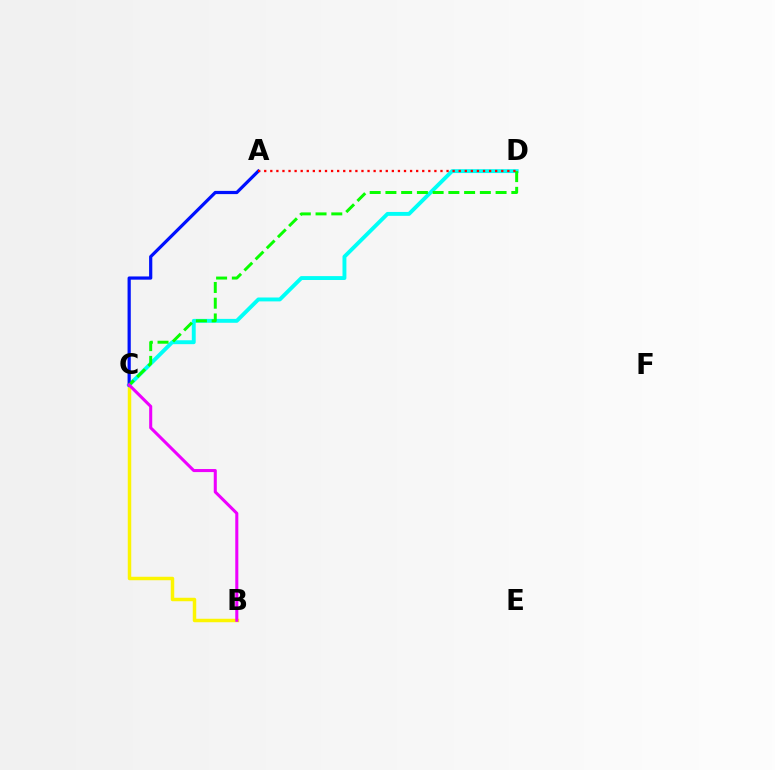{('B', 'C'): [{'color': '#fcf500', 'line_style': 'solid', 'thickness': 2.5}, {'color': '#ee00ff', 'line_style': 'solid', 'thickness': 2.2}], ('C', 'D'): [{'color': '#00fff6', 'line_style': 'solid', 'thickness': 2.81}, {'color': '#08ff00', 'line_style': 'dashed', 'thickness': 2.14}], ('A', 'C'): [{'color': '#0010ff', 'line_style': 'solid', 'thickness': 2.31}], ('A', 'D'): [{'color': '#ff0000', 'line_style': 'dotted', 'thickness': 1.65}]}